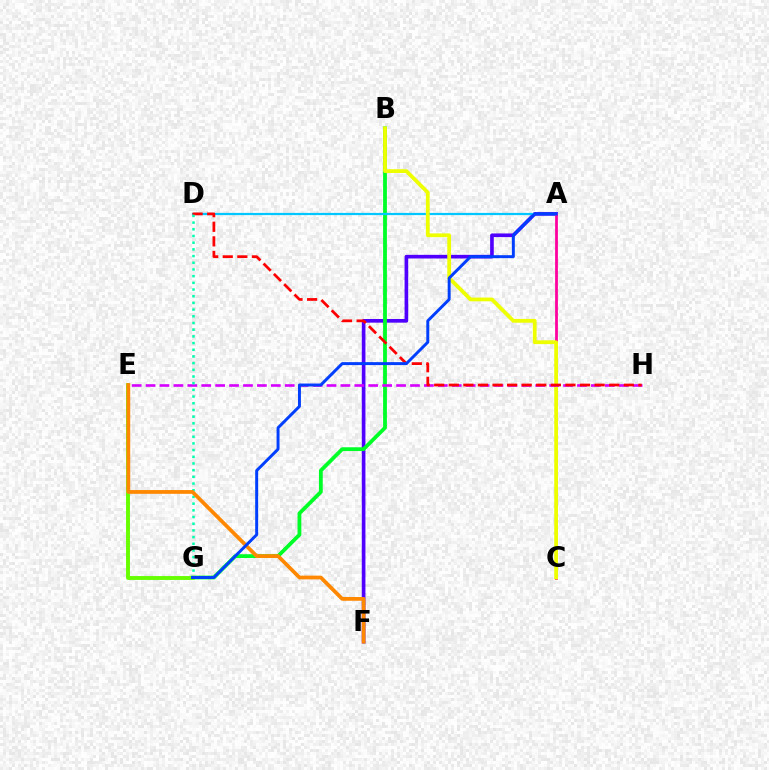{('A', 'F'): [{'color': '#4f00ff', 'line_style': 'solid', 'thickness': 2.63}], ('A', 'C'): [{'color': '#ff00a0', 'line_style': 'solid', 'thickness': 1.99}], ('B', 'G'): [{'color': '#00ff27', 'line_style': 'solid', 'thickness': 2.73}], ('A', 'D'): [{'color': '#00c7ff', 'line_style': 'solid', 'thickness': 1.6}], ('B', 'C'): [{'color': '#eeff00', 'line_style': 'solid', 'thickness': 2.72}], ('E', 'H'): [{'color': '#d600ff', 'line_style': 'dashed', 'thickness': 1.89}], ('D', 'H'): [{'color': '#ff0000', 'line_style': 'dashed', 'thickness': 1.98}], ('D', 'G'): [{'color': '#00ffaf', 'line_style': 'dotted', 'thickness': 1.82}], ('E', 'G'): [{'color': '#66ff00', 'line_style': 'solid', 'thickness': 2.8}], ('E', 'F'): [{'color': '#ff8800', 'line_style': 'solid', 'thickness': 2.71}], ('A', 'G'): [{'color': '#003fff', 'line_style': 'solid', 'thickness': 2.13}]}